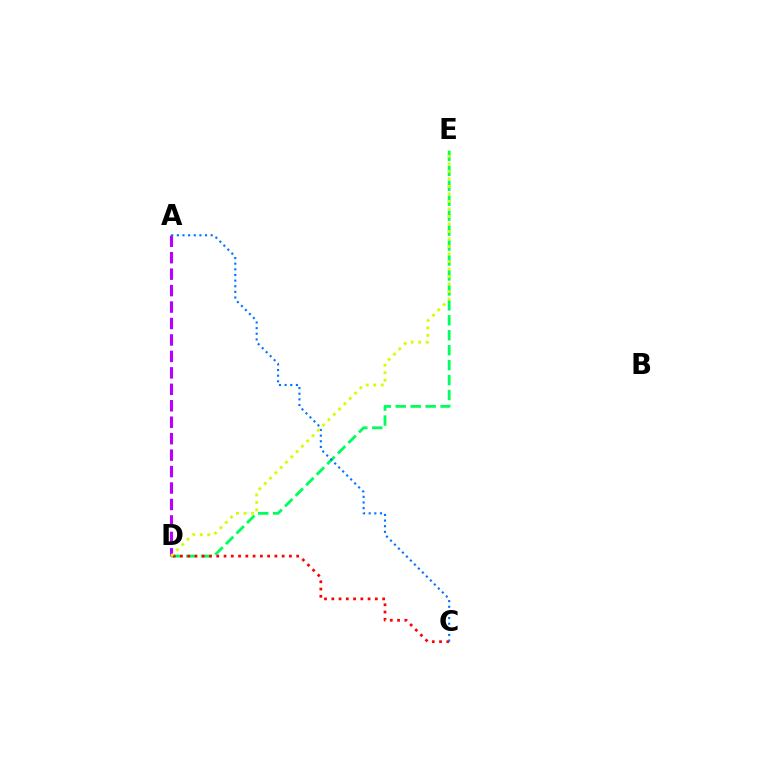{('D', 'E'): [{'color': '#00ff5c', 'line_style': 'dashed', 'thickness': 2.03}, {'color': '#d1ff00', 'line_style': 'dotted', 'thickness': 2.04}], ('C', 'D'): [{'color': '#ff0000', 'line_style': 'dotted', 'thickness': 1.97}], ('A', 'D'): [{'color': '#b900ff', 'line_style': 'dashed', 'thickness': 2.24}], ('A', 'C'): [{'color': '#0074ff', 'line_style': 'dotted', 'thickness': 1.53}]}